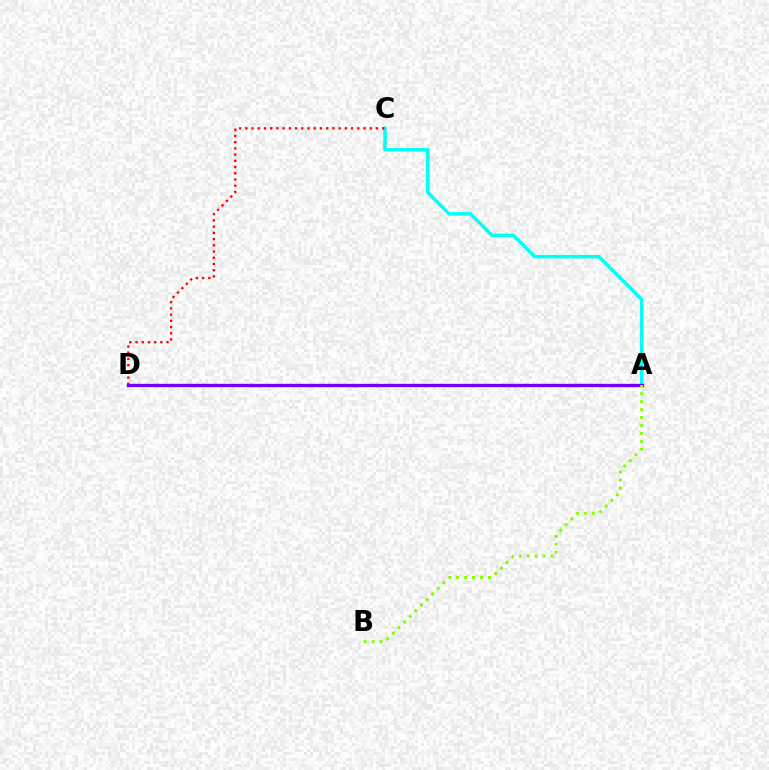{('A', 'C'): [{'color': '#00fff6', 'line_style': 'solid', 'thickness': 2.51}], ('C', 'D'): [{'color': '#ff0000', 'line_style': 'dotted', 'thickness': 1.69}], ('A', 'D'): [{'color': '#7200ff', 'line_style': 'solid', 'thickness': 2.4}], ('A', 'B'): [{'color': '#84ff00', 'line_style': 'dotted', 'thickness': 2.16}]}